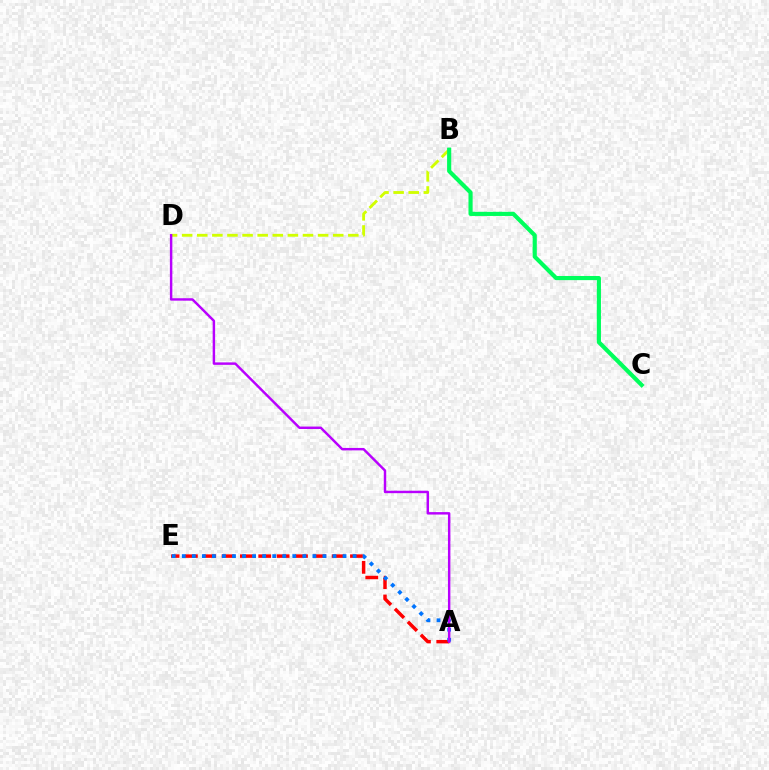{('A', 'E'): [{'color': '#ff0000', 'line_style': 'dashed', 'thickness': 2.49}, {'color': '#0074ff', 'line_style': 'dotted', 'thickness': 2.73}], ('B', 'D'): [{'color': '#d1ff00', 'line_style': 'dashed', 'thickness': 2.05}], ('B', 'C'): [{'color': '#00ff5c', 'line_style': 'solid', 'thickness': 2.99}], ('A', 'D'): [{'color': '#b900ff', 'line_style': 'solid', 'thickness': 1.76}]}